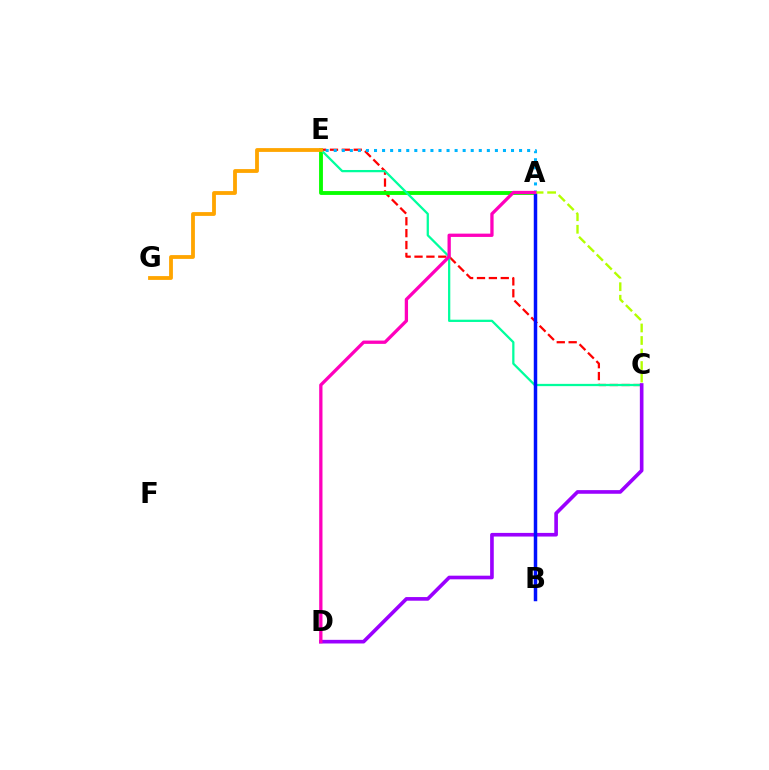{('C', 'E'): [{'color': '#ff0000', 'line_style': 'dashed', 'thickness': 1.62}, {'color': '#00ff9d', 'line_style': 'solid', 'thickness': 1.63}], ('A', 'E'): [{'color': '#08ff00', 'line_style': 'solid', 'thickness': 2.77}, {'color': '#00b5ff', 'line_style': 'dotted', 'thickness': 2.19}], ('C', 'D'): [{'color': '#9b00ff', 'line_style': 'solid', 'thickness': 2.62}], ('E', 'G'): [{'color': '#ffa500', 'line_style': 'solid', 'thickness': 2.74}], ('A', 'B'): [{'color': '#0010ff', 'line_style': 'solid', 'thickness': 2.5}], ('A', 'C'): [{'color': '#b3ff00', 'line_style': 'dashed', 'thickness': 1.7}], ('A', 'D'): [{'color': '#ff00bd', 'line_style': 'solid', 'thickness': 2.37}]}